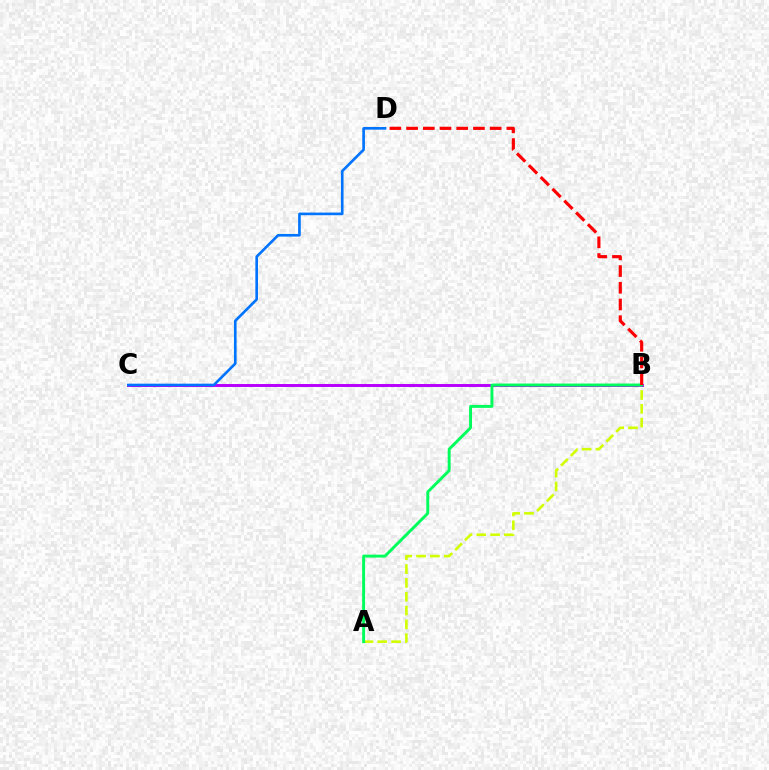{('B', 'C'): [{'color': '#b900ff', 'line_style': 'solid', 'thickness': 2.12}], ('A', 'B'): [{'color': '#d1ff00', 'line_style': 'dashed', 'thickness': 1.88}, {'color': '#00ff5c', 'line_style': 'solid', 'thickness': 2.11}], ('C', 'D'): [{'color': '#0074ff', 'line_style': 'solid', 'thickness': 1.9}], ('B', 'D'): [{'color': '#ff0000', 'line_style': 'dashed', 'thickness': 2.27}]}